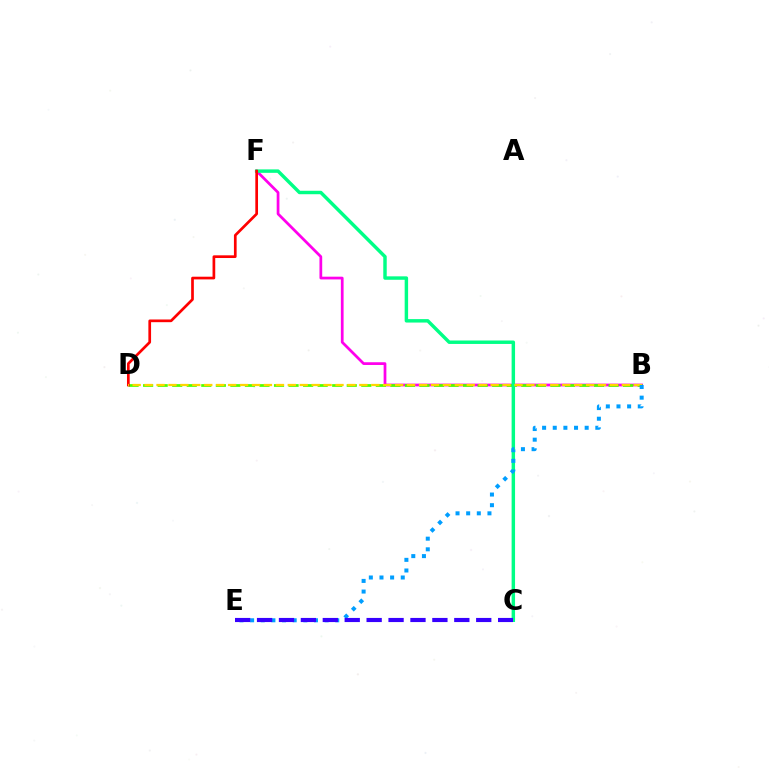{('B', 'F'): [{'color': '#ff00ed', 'line_style': 'solid', 'thickness': 1.97}], ('B', 'D'): [{'color': '#4fff00', 'line_style': 'dashed', 'thickness': 1.98}, {'color': '#ffd500', 'line_style': 'dashed', 'thickness': 1.62}], ('C', 'F'): [{'color': '#00ff86', 'line_style': 'solid', 'thickness': 2.48}], ('D', 'F'): [{'color': '#ff0000', 'line_style': 'solid', 'thickness': 1.94}], ('B', 'E'): [{'color': '#009eff', 'line_style': 'dotted', 'thickness': 2.89}], ('C', 'E'): [{'color': '#3700ff', 'line_style': 'dashed', 'thickness': 2.98}]}